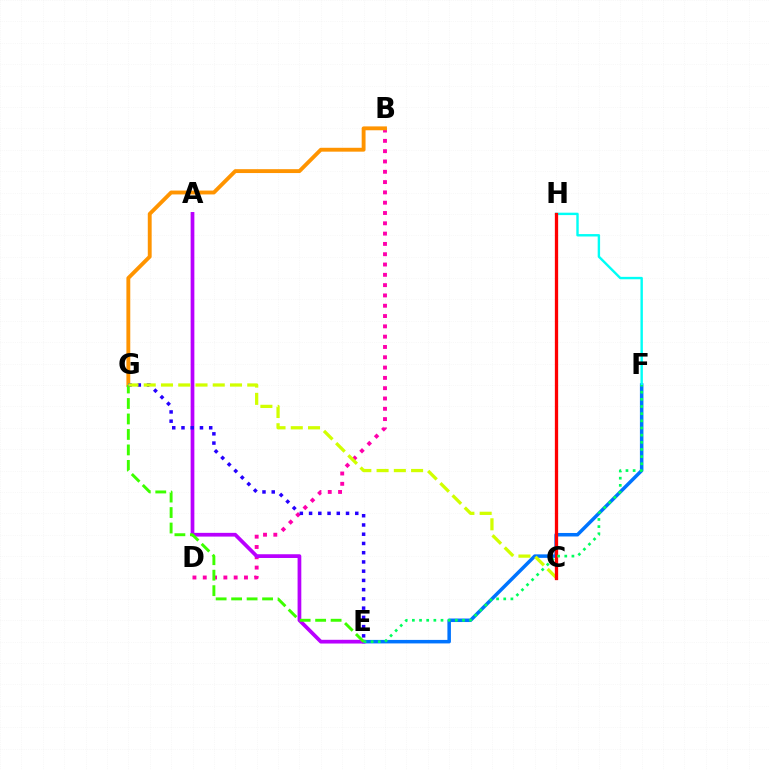{('B', 'D'): [{'color': '#ff00ac', 'line_style': 'dotted', 'thickness': 2.8}], ('B', 'G'): [{'color': '#ff9400', 'line_style': 'solid', 'thickness': 2.79}], ('E', 'F'): [{'color': '#0074ff', 'line_style': 'solid', 'thickness': 2.53}, {'color': '#00ff5c', 'line_style': 'dotted', 'thickness': 1.95}], ('A', 'E'): [{'color': '#b900ff', 'line_style': 'solid', 'thickness': 2.69}], ('E', 'G'): [{'color': '#3dff00', 'line_style': 'dashed', 'thickness': 2.1}, {'color': '#2500ff', 'line_style': 'dotted', 'thickness': 2.51}], ('C', 'G'): [{'color': '#d1ff00', 'line_style': 'dashed', 'thickness': 2.34}], ('F', 'H'): [{'color': '#00fff6', 'line_style': 'solid', 'thickness': 1.74}], ('C', 'H'): [{'color': '#ff0000', 'line_style': 'solid', 'thickness': 2.37}]}